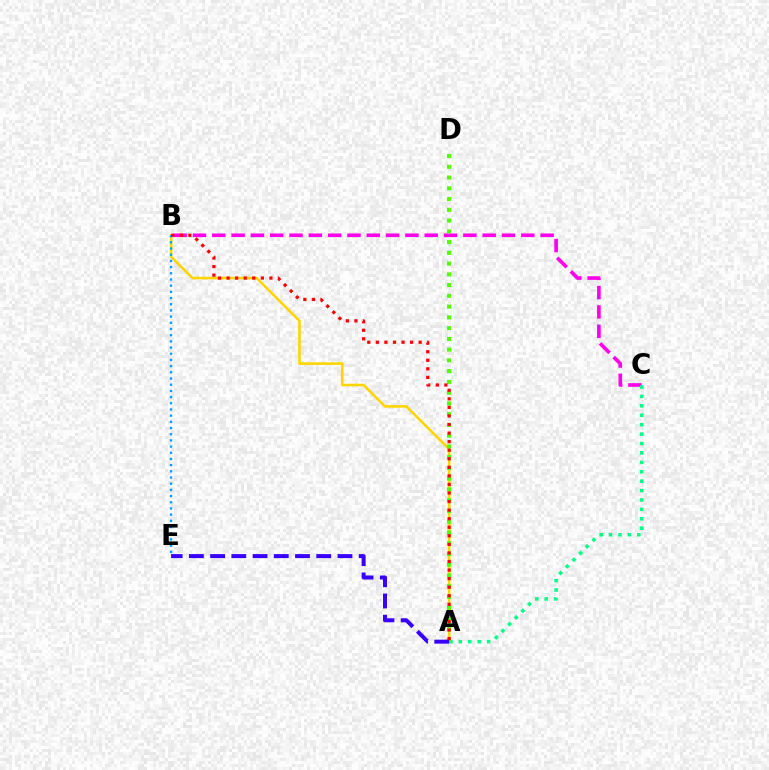{('A', 'B'): [{'color': '#ffd500', 'line_style': 'solid', 'thickness': 1.85}, {'color': '#ff0000', 'line_style': 'dotted', 'thickness': 2.33}], ('B', 'C'): [{'color': '#ff00ed', 'line_style': 'dashed', 'thickness': 2.62}], ('A', 'C'): [{'color': '#00ff86', 'line_style': 'dotted', 'thickness': 2.56}], ('A', 'D'): [{'color': '#4fff00', 'line_style': 'dotted', 'thickness': 2.92}], ('B', 'E'): [{'color': '#009eff', 'line_style': 'dotted', 'thickness': 1.68}], ('A', 'E'): [{'color': '#3700ff', 'line_style': 'dashed', 'thickness': 2.88}]}